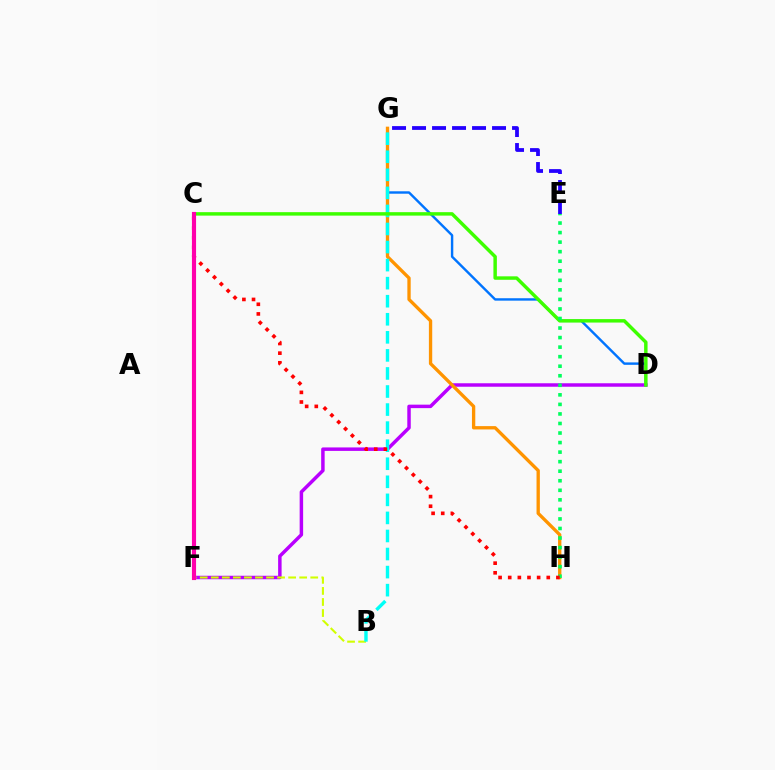{('D', 'F'): [{'color': '#b900ff', 'line_style': 'solid', 'thickness': 2.5}], ('B', 'F'): [{'color': '#d1ff00', 'line_style': 'dashed', 'thickness': 1.5}], ('D', 'G'): [{'color': '#0074ff', 'line_style': 'solid', 'thickness': 1.74}], ('G', 'H'): [{'color': '#ff9400', 'line_style': 'solid', 'thickness': 2.4}], ('B', 'G'): [{'color': '#00fff6', 'line_style': 'dashed', 'thickness': 2.45}], ('E', 'G'): [{'color': '#2500ff', 'line_style': 'dashed', 'thickness': 2.72}], ('C', 'D'): [{'color': '#3dff00', 'line_style': 'solid', 'thickness': 2.49}], ('E', 'H'): [{'color': '#00ff5c', 'line_style': 'dotted', 'thickness': 2.59}], ('C', 'H'): [{'color': '#ff0000', 'line_style': 'dotted', 'thickness': 2.62}], ('C', 'F'): [{'color': '#ff00ac', 'line_style': 'solid', 'thickness': 2.97}]}